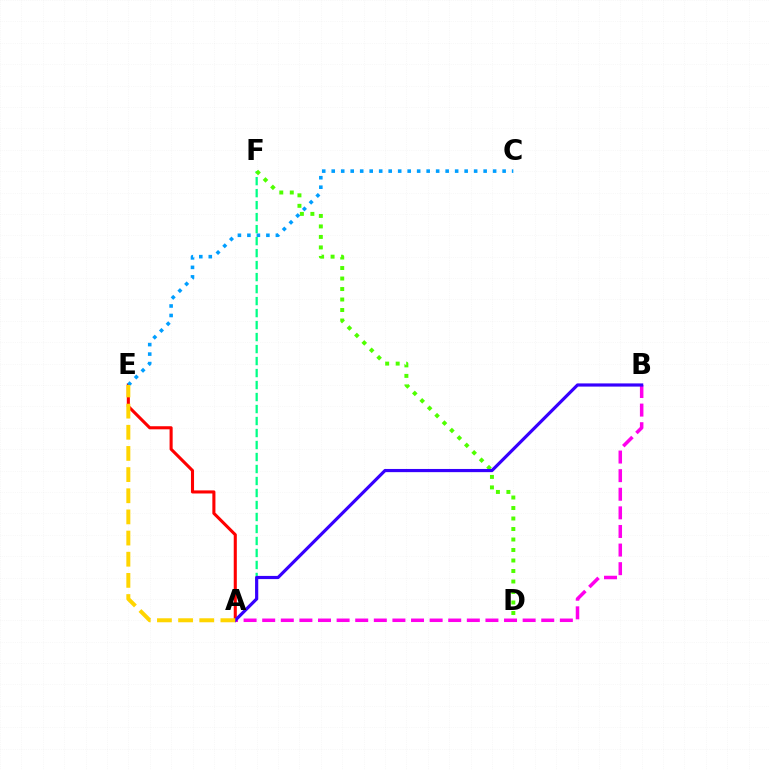{('A', 'E'): [{'color': '#ff0000', 'line_style': 'solid', 'thickness': 2.22}, {'color': '#ffd500', 'line_style': 'dashed', 'thickness': 2.87}], ('A', 'F'): [{'color': '#00ff86', 'line_style': 'dashed', 'thickness': 1.63}], ('A', 'B'): [{'color': '#ff00ed', 'line_style': 'dashed', 'thickness': 2.53}, {'color': '#3700ff', 'line_style': 'solid', 'thickness': 2.29}], ('D', 'F'): [{'color': '#4fff00', 'line_style': 'dotted', 'thickness': 2.85}], ('C', 'E'): [{'color': '#009eff', 'line_style': 'dotted', 'thickness': 2.58}]}